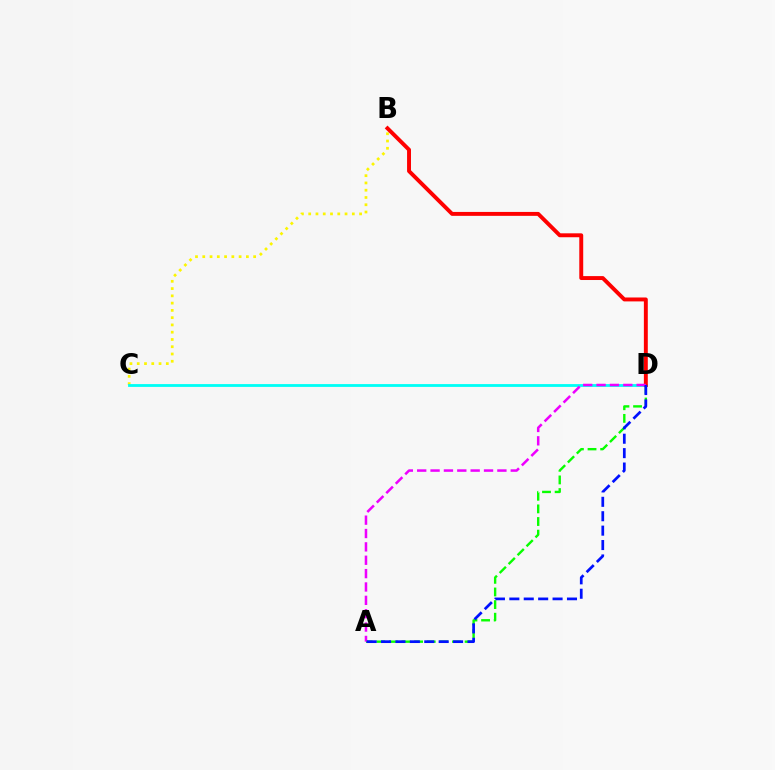{('B', 'C'): [{'color': '#fcf500', 'line_style': 'dotted', 'thickness': 1.97}], ('C', 'D'): [{'color': '#00fff6', 'line_style': 'solid', 'thickness': 2.03}], ('B', 'D'): [{'color': '#ff0000', 'line_style': 'solid', 'thickness': 2.82}], ('A', 'D'): [{'color': '#08ff00', 'line_style': 'dashed', 'thickness': 1.71}, {'color': '#ee00ff', 'line_style': 'dashed', 'thickness': 1.82}, {'color': '#0010ff', 'line_style': 'dashed', 'thickness': 1.96}]}